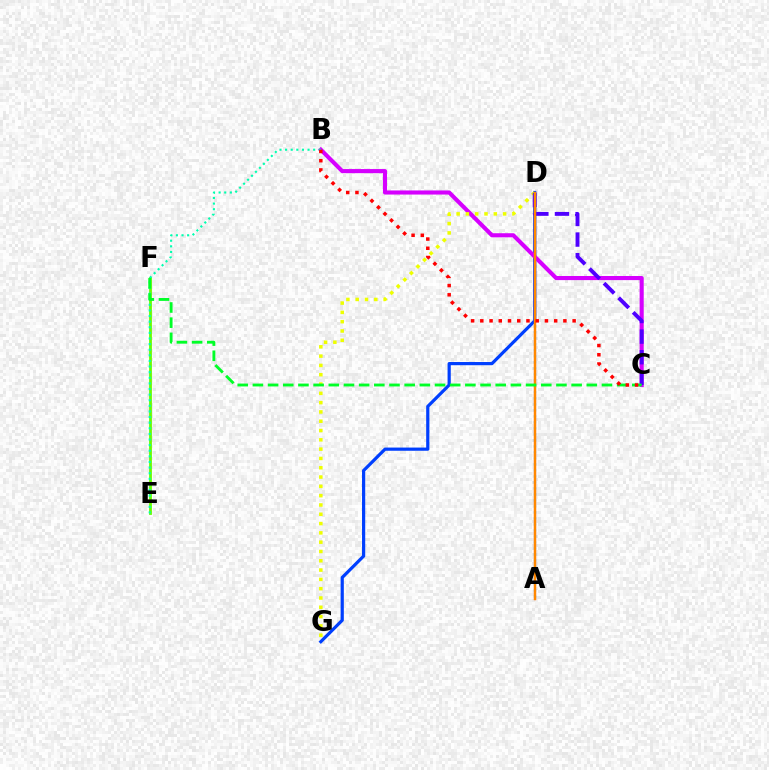{('A', 'D'): [{'color': '#00c7ff', 'line_style': 'dotted', 'thickness': 1.63}, {'color': '#ff00a0', 'line_style': 'solid', 'thickness': 1.5}, {'color': '#ff8800', 'line_style': 'solid', 'thickness': 1.74}], ('D', 'G'): [{'color': '#003fff', 'line_style': 'solid', 'thickness': 2.3}, {'color': '#eeff00', 'line_style': 'dotted', 'thickness': 2.53}], ('B', 'C'): [{'color': '#d600ff', 'line_style': 'solid', 'thickness': 2.95}, {'color': '#ff0000', 'line_style': 'dotted', 'thickness': 2.51}], ('E', 'F'): [{'color': '#66ff00', 'line_style': 'solid', 'thickness': 2.01}], ('B', 'E'): [{'color': '#00ffaf', 'line_style': 'dotted', 'thickness': 1.52}], ('C', 'D'): [{'color': '#4f00ff', 'line_style': 'dashed', 'thickness': 2.8}], ('C', 'F'): [{'color': '#00ff27', 'line_style': 'dashed', 'thickness': 2.06}]}